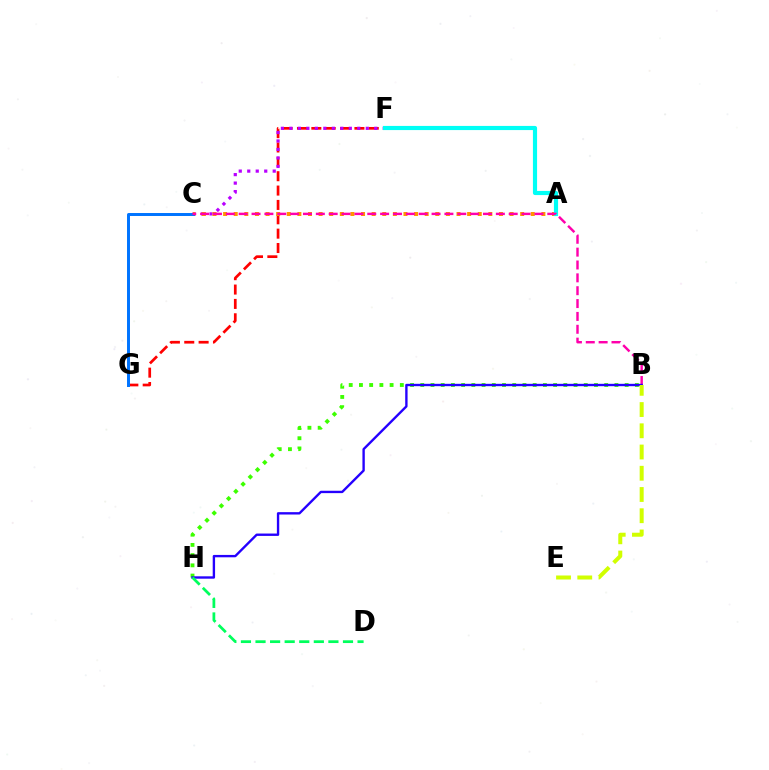{('F', 'G'): [{'color': '#ff0000', 'line_style': 'dashed', 'thickness': 1.95}], ('C', 'F'): [{'color': '#b900ff', 'line_style': 'dotted', 'thickness': 2.31}], ('A', 'C'): [{'color': '#ff9400', 'line_style': 'dotted', 'thickness': 2.88}], ('C', 'G'): [{'color': '#0074ff', 'line_style': 'solid', 'thickness': 2.14}], ('B', 'H'): [{'color': '#3dff00', 'line_style': 'dotted', 'thickness': 2.78}, {'color': '#2500ff', 'line_style': 'solid', 'thickness': 1.71}], ('A', 'F'): [{'color': '#00fff6', 'line_style': 'solid', 'thickness': 2.99}], ('B', 'C'): [{'color': '#ff00ac', 'line_style': 'dashed', 'thickness': 1.75}], ('D', 'H'): [{'color': '#00ff5c', 'line_style': 'dashed', 'thickness': 1.98}], ('B', 'E'): [{'color': '#d1ff00', 'line_style': 'dashed', 'thickness': 2.88}]}